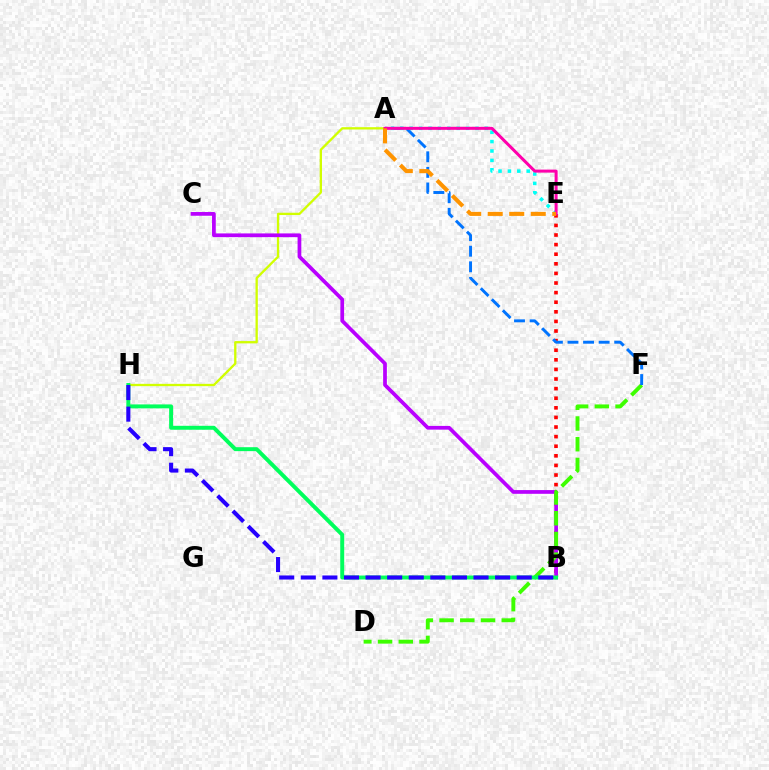{('A', 'H'): [{'color': '#d1ff00', 'line_style': 'solid', 'thickness': 1.66}], ('B', 'E'): [{'color': '#ff0000', 'line_style': 'dotted', 'thickness': 2.61}], ('B', 'C'): [{'color': '#b900ff', 'line_style': 'solid', 'thickness': 2.68}], ('D', 'F'): [{'color': '#3dff00', 'line_style': 'dashed', 'thickness': 2.82}], ('B', 'H'): [{'color': '#00ff5c', 'line_style': 'solid', 'thickness': 2.84}, {'color': '#2500ff', 'line_style': 'dashed', 'thickness': 2.93}], ('A', 'F'): [{'color': '#0074ff', 'line_style': 'dashed', 'thickness': 2.12}], ('A', 'E'): [{'color': '#00fff6', 'line_style': 'dotted', 'thickness': 2.55}, {'color': '#ff00ac', 'line_style': 'solid', 'thickness': 2.17}, {'color': '#ff9400', 'line_style': 'dashed', 'thickness': 2.92}]}